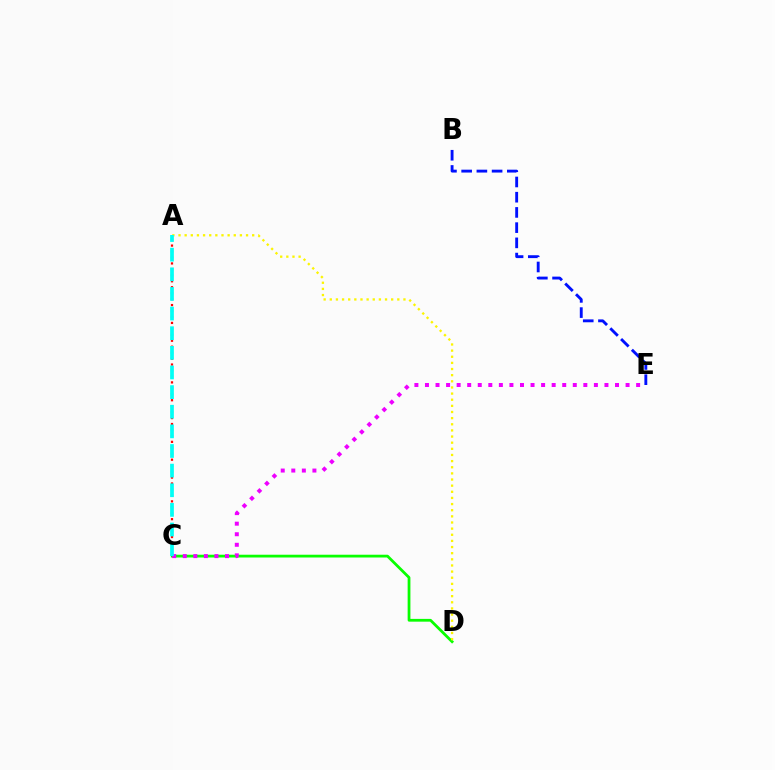{('A', 'C'): [{'color': '#ff0000', 'line_style': 'dotted', 'thickness': 1.62}, {'color': '#00fff6', 'line_style': 'dashed', 'thickness': 2.67}], ('C', 'D'): [{'color': '#08ff00', 'line_style': 'solid', 'thickness': 2.0}], ('C', 'E'): [{'color': '#ee00ff', 'line_style': 'dotted', 'thickness': 2.87}], ('A', 'D'): [{'color': '#fcf500', 'line_style': 'dotted', 'thickness': 1.67}], ('B', 'E'): [{'color': '#0010ff', 'line_style': 'dashed', 'thickness': 2.07}]}